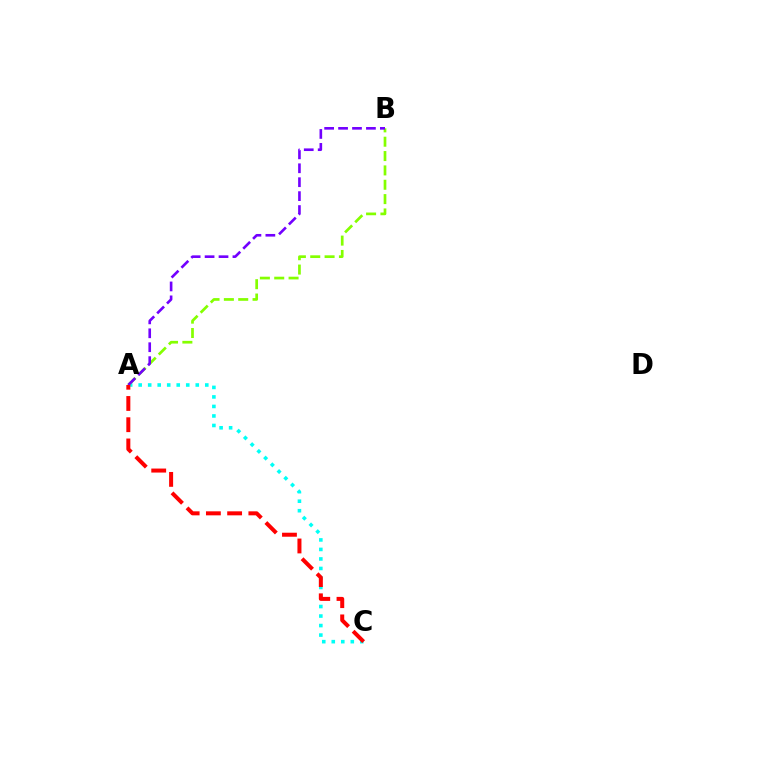{('A', 'C'): [{'color': '#00fff6', 'line_style': 'dotted', 'thickness': 2.59}, {'color': '#ff0000', 'line_style': 'dashed', 'thickness': 2.88}], ('A', 'B'): [{'color': '#84ff00', 'line_style': 'dashed', 'thickness': 1.95}, {'color': '#7200ff', 'line_style': 'dashed', 'thickness': 1.89}]}